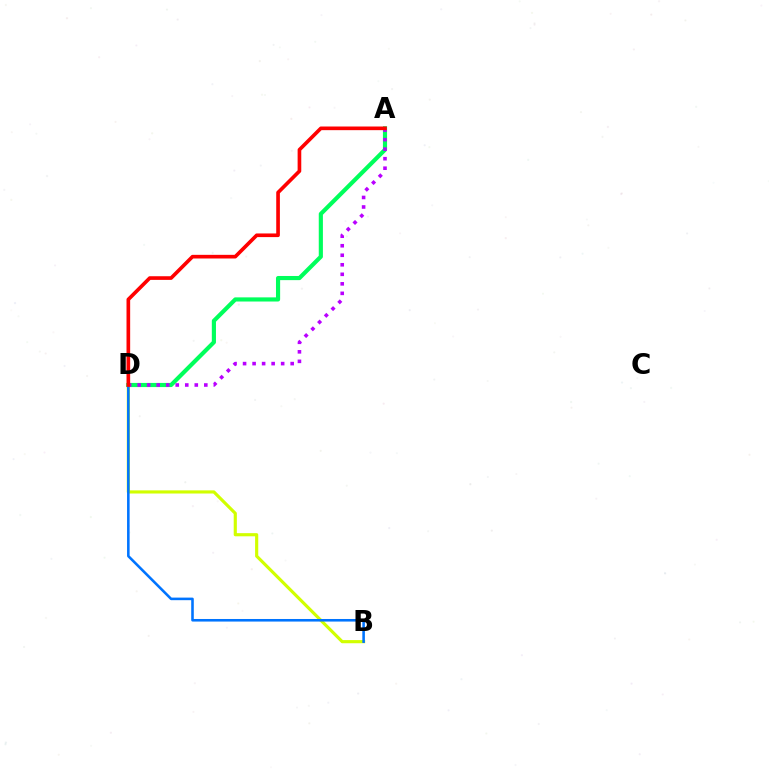{('B', 'D'): [{'color': '#d1ff00', 'line_style': 'solid', 'thickness': 2.27}, {'color': '#0074ff', 'line_style': 'solid', 'thickness': 1.86}], ('A', 'D'): [{'color': '#00ff5c', 'line_style': 'solid', 'thickness': 2.99}, {'color': '#b900ff', 'line_style': 'dotted', 'thickness': 2.59}, {'color': '#ff0000', 'line_style': 'solid', 'thickness': 2.63}]}